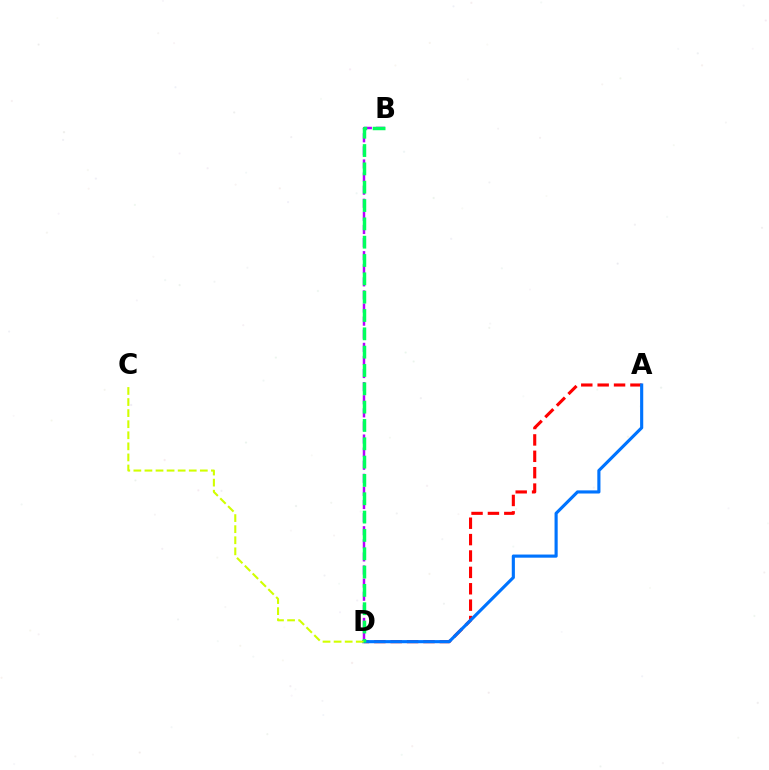{('A', 'D'): [{'color': '#ff0000', 'line_style': 'dashed', 'thickness': 2.23}, {'color': '#0074ff', 'line_style': 'solid', 'thickness': 2.26}], ('B', 'D'): [{'color': '#b900ff', 'line_style': 'dashed', 'thickness': 1.78}, {'color': '#00ff5c', 'line_style': 'dashed', 'thickness': 2.49}], ('C', 'D'): [{'color': '#d1ff00', 'line_style': 'dashed', 'thickness': 1.5}]}